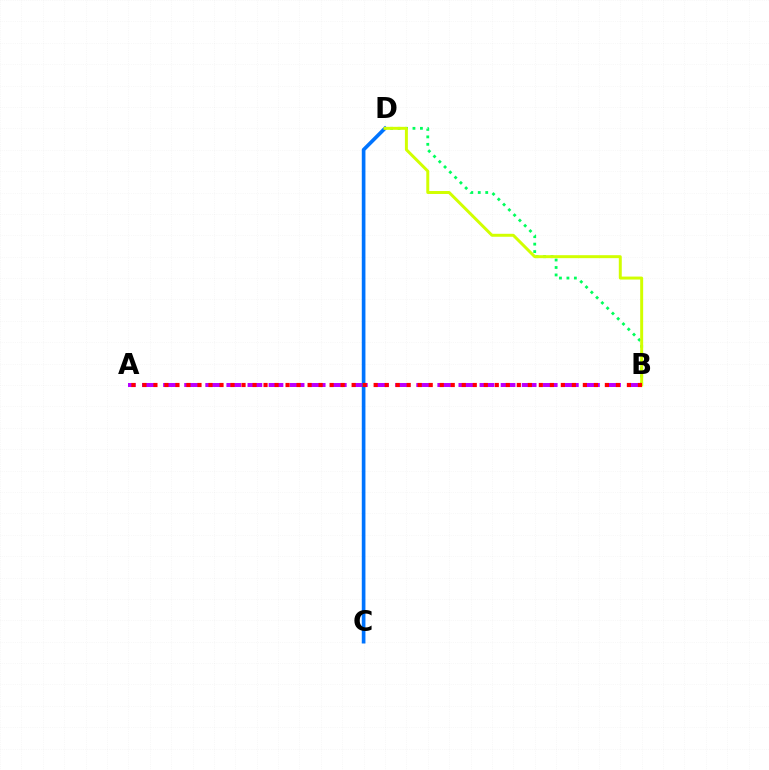{('A', 'B'): [{'color': '#b900ff', 'line_style': 'dashed', 'thickness': 2.87}, {'color': '#ff0000', 'line_style': 'dotted', 'thickness': 2.99}], ('B', 'D'): [{'color': '#00ff5c', 'line_style': 'dotted', 'thickness': 2.03}, {'color': '#d1ff00', 'line_style': 'solid', 'thickness': 2.14}], ('C', 'D'): [{'color': '#0074ff', 'line_style': 'solid', 'thickness': 2.63}]}